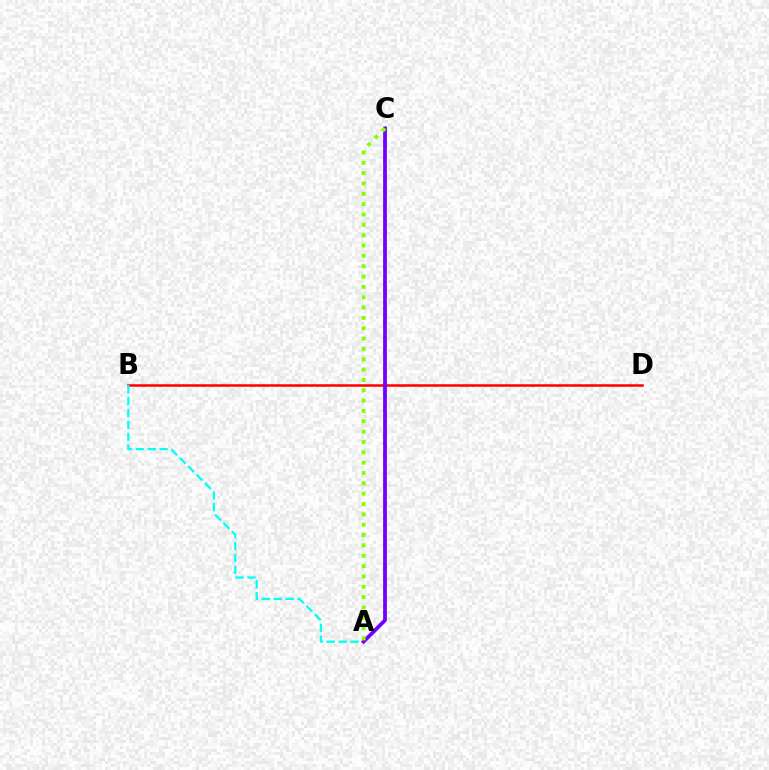{('B', 'D'): [{'color': '#ff0000', 'line_style': 'solid', 'thickness': 1.81}], ('A', 'B'): [{'color': '#00fff6', 'line_style': 'dashed', 'thickness': 1.62}], ('A', 'C'): [{'color': '#7200ff', 'line_style': 'solid', 'thickness': 2.72}, {'color': '#84ff00', 'line_style': 'dotted', 'thickness': 2.81}]}